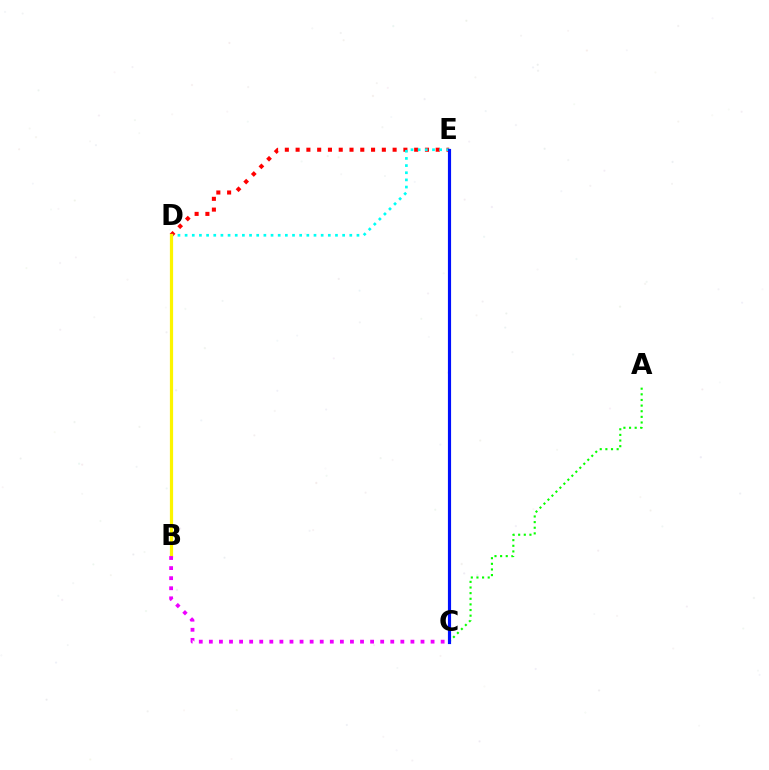{('D', 'E'): [{'color': '#ff0000', 'line_style': 'dotted', 'thickness': 2.93}, {'color': '#00fff6', 'line_style': 'dotted', 'thickness': 1.95}], ('B', 'D'): [{'color': '#fcf500', 'line_style': 'solid', 'thickness': 2.3}], ('B', 'C'): [{'color': '#ee00ff', 'line_style': 'dotted', 'thickness': 2.74}], ('A', 'C'): [{'color': '#08ff00', 'line_style': 'dotted', 'thickness': 1.53}], ('C', 'E'): [{'color': '#0010ff', 'line_style': 'solid', 'thickness': 2.27}]}